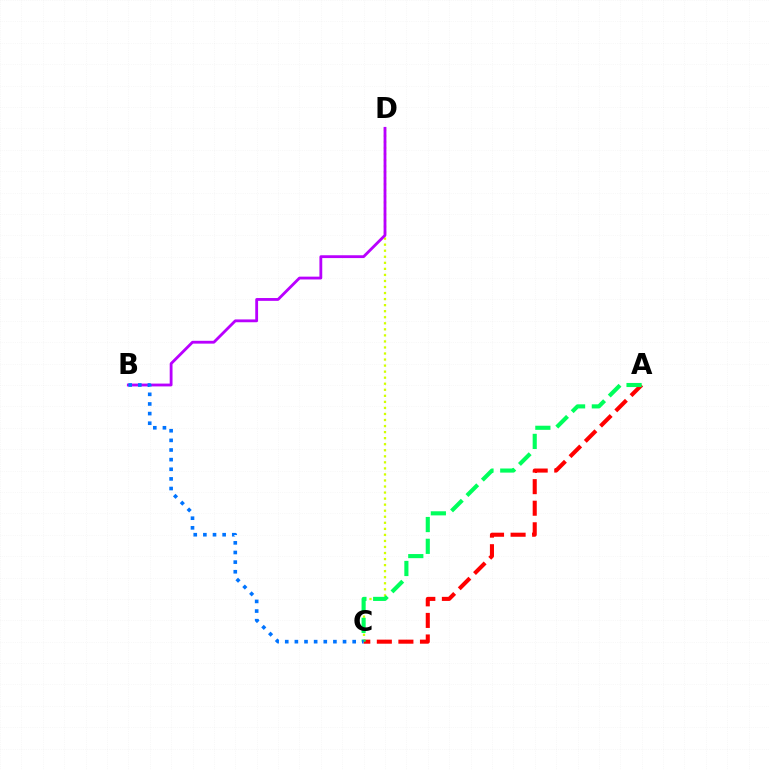{('C', 'D'): [{'color': '#d1ff00', 'line_style': 'dotted', 'thickness': 1.64}], ('A', 'C'): [{'color': '#ff0000', 'line_style': 'dashed', 'thickness': 2.93}, {'color': '#00ff5c', 'line_style': 'dashed', 'thickness': 2.96}], ('B', 'D'): [{'color': '#b900ff', 'line_style': 'solid', 'thickness': 2.03}], ('B', 'C'): [{'color': '#0074ff', 'line_style': 'dotted', 'thickness': 2.62}]}